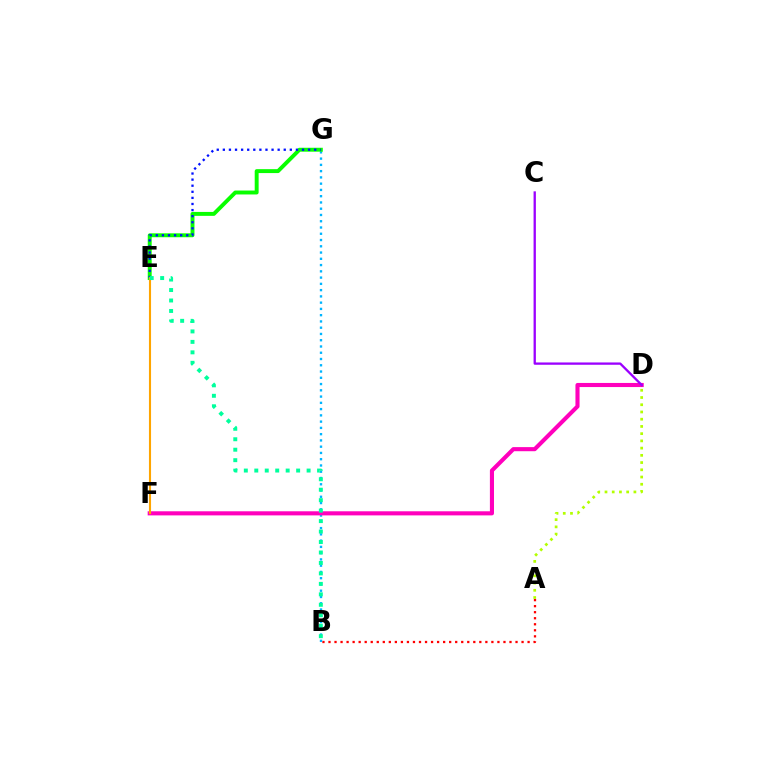{('A', 'B'): [{'color': '#ff0000', 'line_style': 'dotted', 'thickness': 1.64}], ('B', 'G'): [{'color': '#00b5ff', 'line_style': 'dotted', 'thickness': 1.7}], ('E', 'G'): [{'color': '#08ff00', 'line_style': 'solid', 'thickness': 2.83}, {'color': '#0010ff', 'line_style': 'dotted', 'thickness': 1.65}], ('D', 'F'): [{'color': '#ff00bd', 'line_style': 'solid', 'thickness': 2.95}], ('C', 'D'): [{'color': '#9b00ff', 'line_style': 'solid', 'thickness': 1.66}], ('E', 'F'): [{'color': '#ffa500', 'line_style': 'solid', 'thickness': 1.52}], ('B', 'E'): [{'color': '#00ff9d', 'line_style': 'dotted', 'thickness': 2.84}], ('A', 'D'): [{'color': '#b3ff00', 'line_style': 'dotted', 'thickness': 1.96}]}